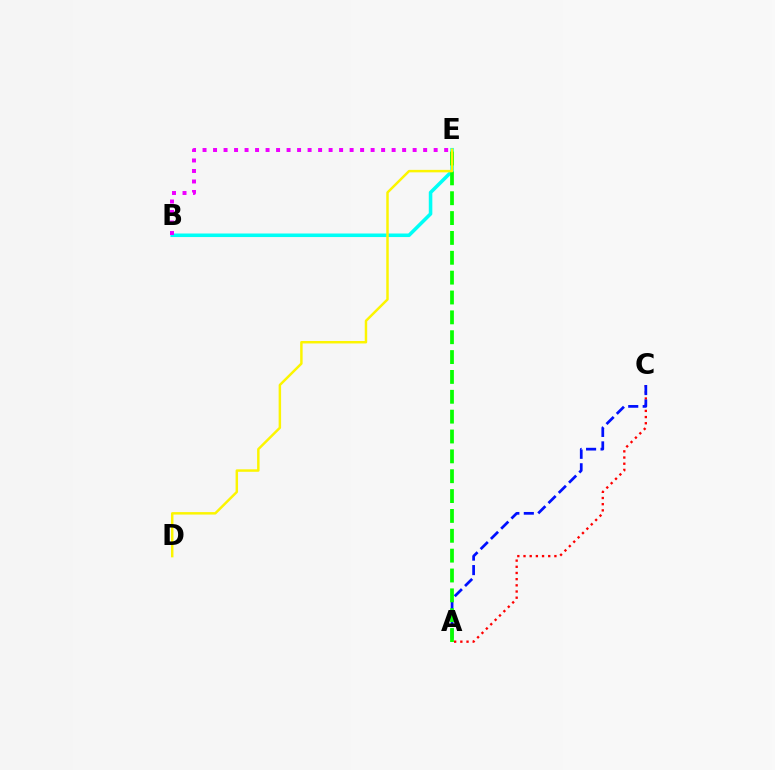{('A', 'C'): [{'color': '#ff0000', 'line_style': 'dotted', 'thickness': 1.68}, {'color': '#0010ff', 'line_style': 'dashed', 'thickness': 1.97}], ('B', 'E'): [{'color': '#00fff6', 'line_style': 'solid', 'thickness': 2.55}, {'color': '#ee00ff', 'line_style': 'dotted', 'thickness': 2.85}], ('A', 'E'): [{'color': '#08ff00', 'line_style': 'dashed', 'thickness': 2.7}], ('D', 'E'): [{'color': '#fcf500', 'line_style': 'solid', 'thickness': 1.78}]}